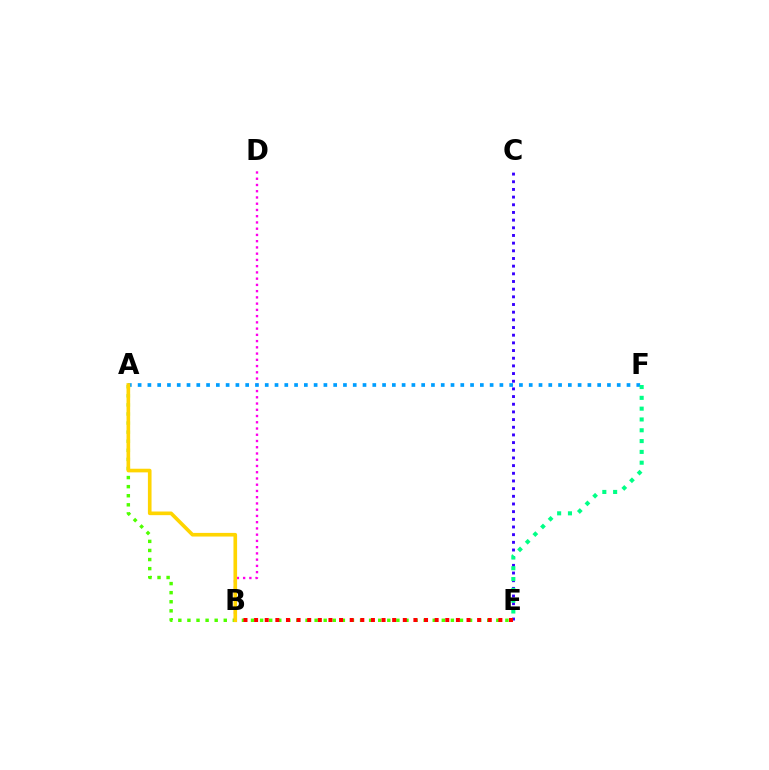{('C', 'E'): [{'color': '#3700ff', 'line_style': 'dotted', 'thickness': 2.08}], ('A', 'E'): [{'color': '#4fff00', 'line_style': 'dotted', 'thickness': 2.47}], ('B', 'E'): [{'color': '#ff0000', 'line_style': 'dotted', 'thickness': 2.89}], ('B', 'D'): [{'color': '#ff00ed', 'line_style': 'dotted', 'thickness': 1.7}], ('A', 'F'): [{'color': '#009eff', 'line_style': 'dotted', 'thickness': 2.66}], ('A', 'B'): [{'color': '#ffd500', 'line_style': 'solid', 'thickness': 2.62}], ('E', 'F'): [{'color': '#00ff86', 'line_style': 'dotted', 'thickness': 2.94}]}